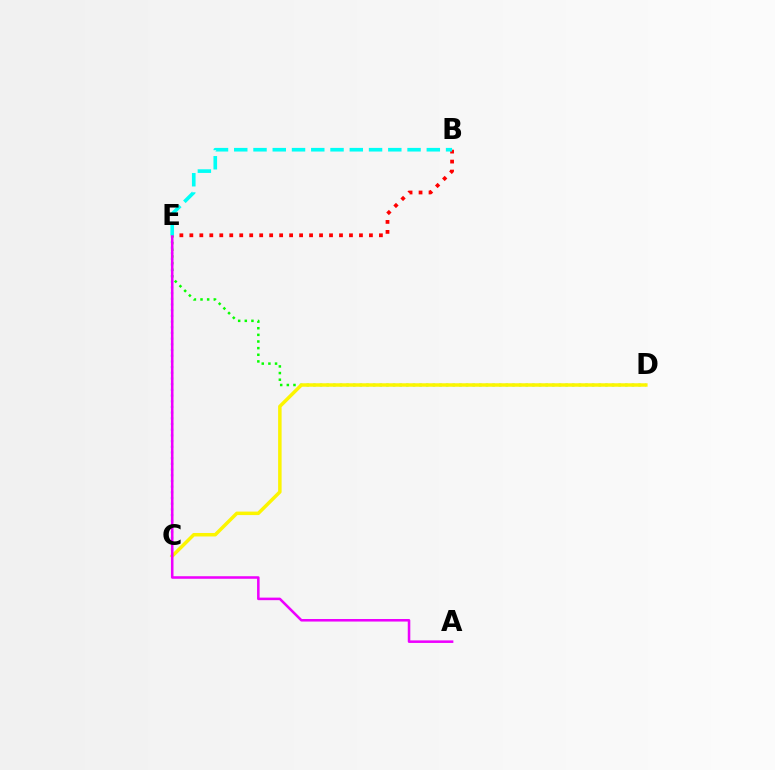{('D', 'E'): [{'color': '#08ff00', 'line_style': 'dotted', 'thickness': 1.8}], ('C', 'D'): [{'color': '#fcf500', 'line_style': 'solid', 'thickness': 2.51}], ('B', 'E'): [{'color': '#ff0000', 'line_style': 'dotted', 'thickness': 2.71}, {'color': '#00fff6', 'line_style': 'dashed', 'thickness': 2.62}], ('C', 'E'): [{'color': '#0010ff', 'line_style': 'dotted', 'thickness': 1.55}], ('A', 'E'): [{'color': '#ee00ff', 'line_style': 'solid', 'thickness': 1.84}]}